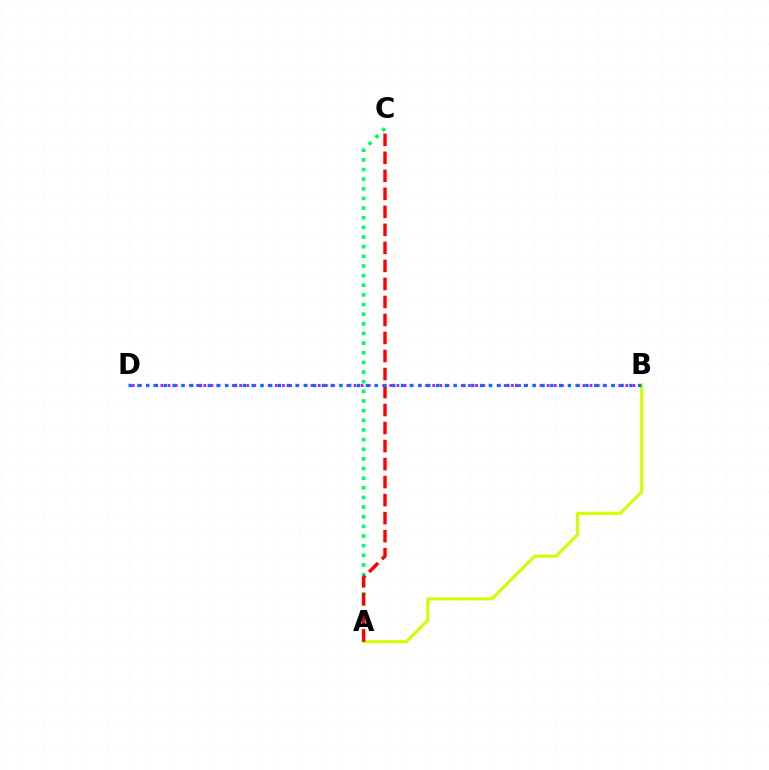{('B', 'D'): [{'color': '#b900ff', 'line_style': 'dotted', 'thickness': 1.94}, {'color': '#0074ff', 'line_style': 'dotted', 'thickness': 2.39}], ('A', 'B'): [{'color': '#d1ff00', 'line_style': 'solid', 'thickness': 2.21}], ('A', 'C'): [{'color': '#00ff5c', 'line_style': 'dotted', 'thickness': 2.62}, {'color': '#ff0000', 'line_style': 'dashed', 'thickness': 2.45}]}